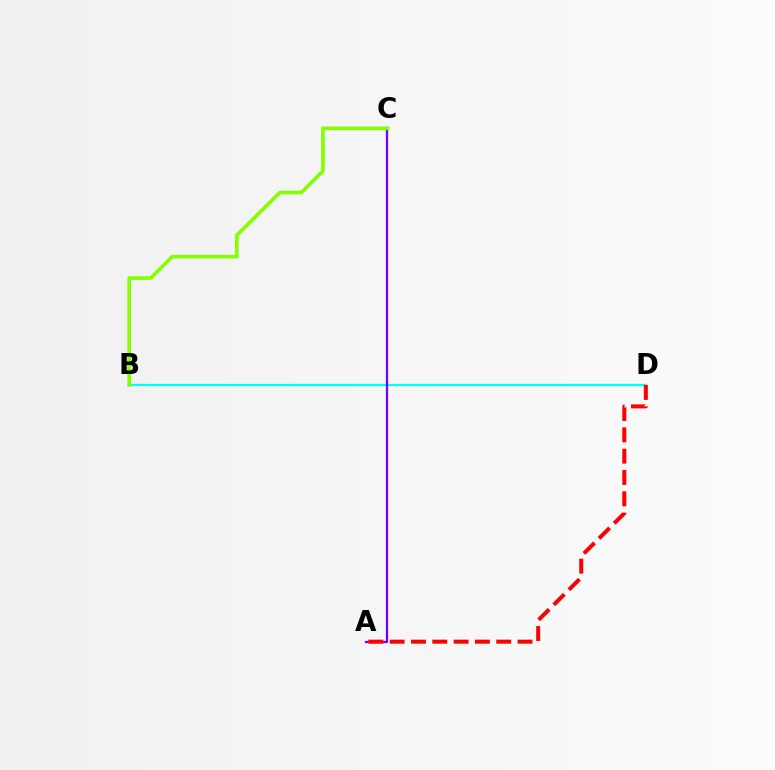{('B', 'D'): [{'color': '#00fff6', 'line_style': 'solid', 'thickness': 1.62}], ('A', 'C'): [{'color': '#7200ff', 'line_style': 'solid', 'thickness': 1.63}], ('B', 'C'): [{'color': '#84ff00', 'line_style': 'solid', 'thickness': 2.62}], ('A', 'D'): [{'color': '#ff0000', 'line_style': 'dashed', 'thickness': 2.9}]}